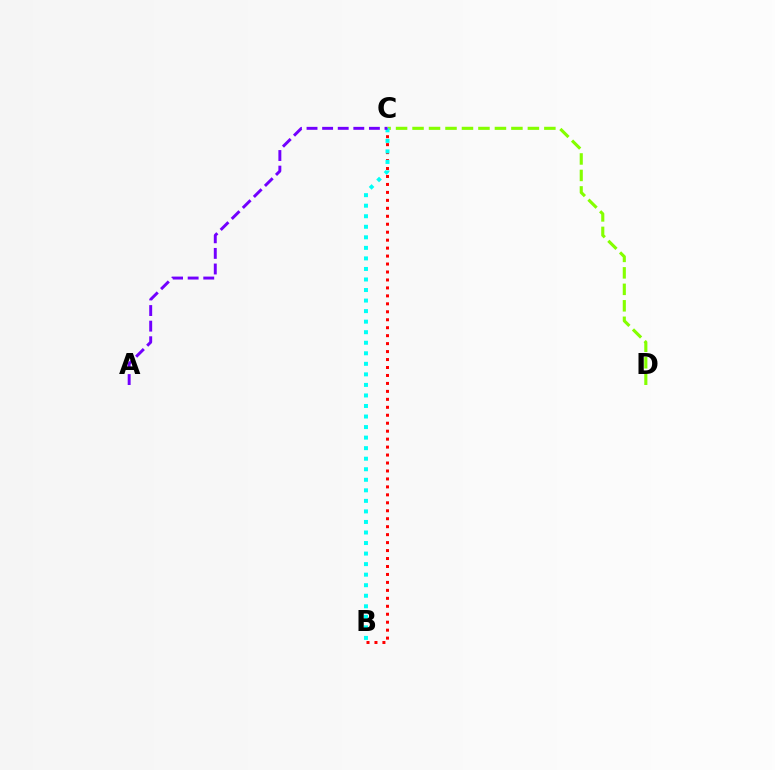{('B', 'C'): [{'color': '#ff0000', 'line_style': 'dotted', 'thickness': 2.16}, {'color': '#00fff6', 'line_style': 'dotted', 'thickness': 2.86}], ('C', 'D'): [{'color': '#84ff00', 'line_style': 'dashed', 'thickness': 2.24}], ('A', 'C'): [{'color': '#7200ff', 'line_style': 'dashed', 'thickness': 2.12}]}